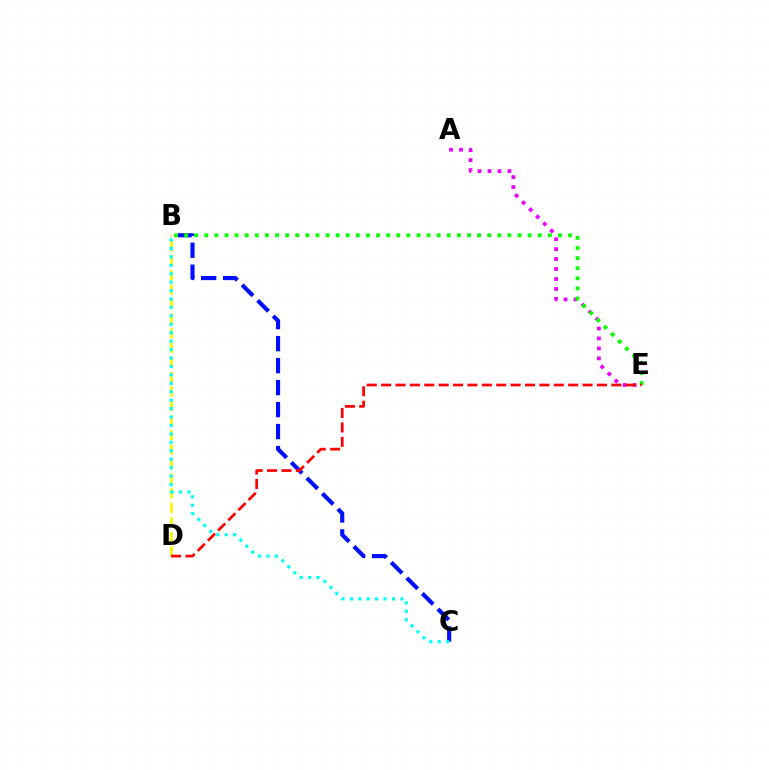{('A', 'E'): [{'color': '#ee00ff', 'line_style': 'dotted', 'thickness': 2.71}], ('B', 'D'): [{'color': '#fcf500', 'line_style': 'dashed', 'thickness': 1.98}], ('B', 'C'): [{'color': '#0010ff', 'line_style': 'dashed', 'thickness': 2.99}, {'color': '#00fff6', 'line_style': 'dotted', 'thickness': 2.29}], ('B', 'E'): [{'color': '#08ff00', 'line_style': 'dotted', 'thickness': 2.75}], ('D', 'E'): [{'color': '#ff0000', 'line_style': 'dashed', 'thickness': 1.95}]}